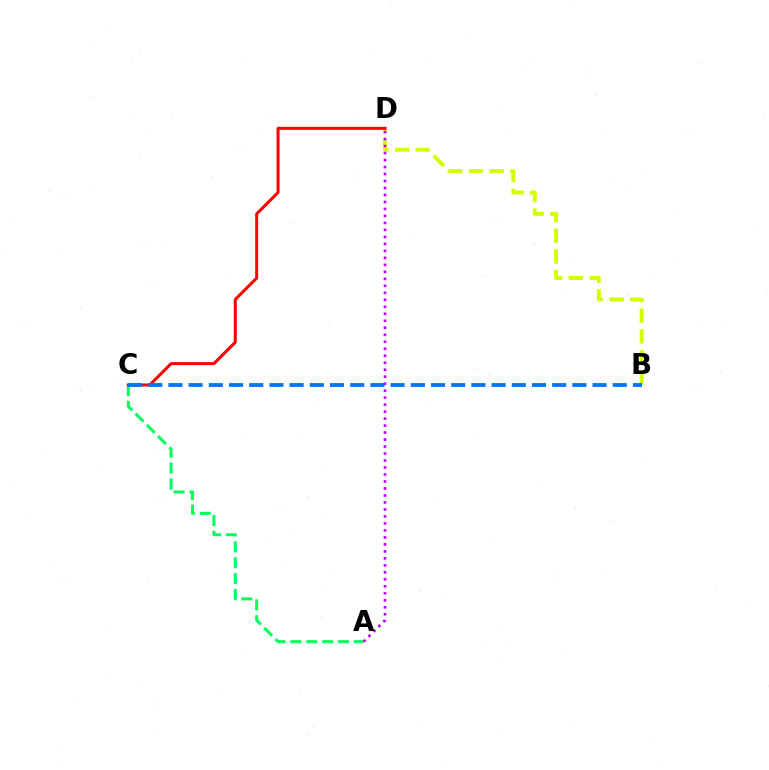{('A', 'C'): [{'color': '#00ff5c', 'line_style': 'dashed', 'thickness': 2.16}], ('B', 'D'): [{'color': '#d1ff00', 'line_style': 'dashed', 'thickness': 2.81}], ('C', 'D'): [{'color': '#ff0000', 'line_style': 'solid', 'thickness': 2.17}], ('A', 'D'): [{'color': '#b900ff', 'line_style': 'dotted', 'thickness': 1.9}], ('B', 'C'): [{'color': '#0074ff', 'line_style': 'dashed', 'thickness': 2.74}]}